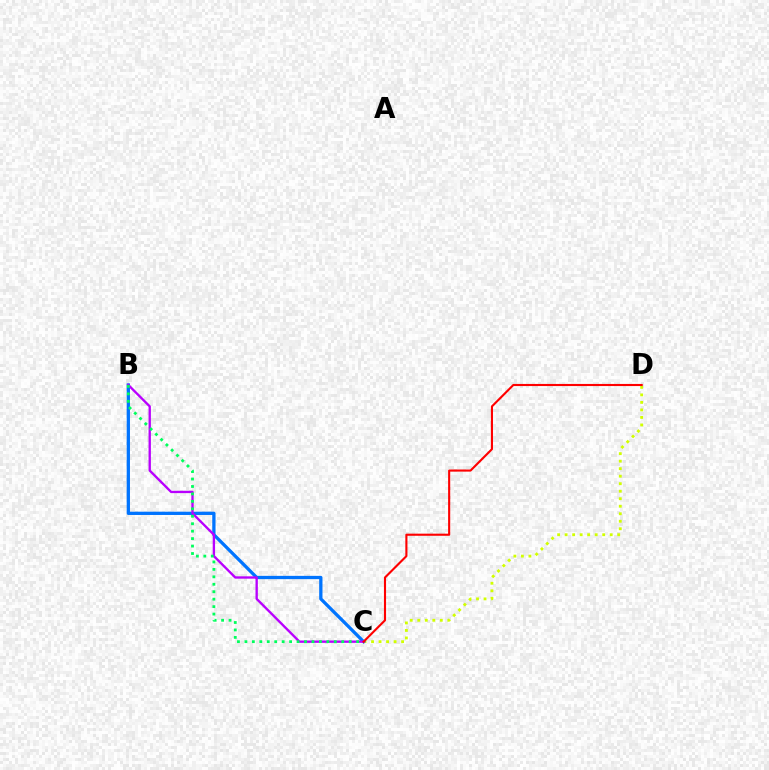{('C', 'D'): [{'color': '#d1ff00', 'line_style': 'dotted', 'thickness': 2.04}, {'color': '#ff0000', 'line_style': 'solid', 'thickness': 1.53}], ('B', 'C'): [{'color': '#0074ff', 'line_style': 'solid', 'thickness': 2.36}, {'color': '#b900ff', 'line_style': 'solid', 'thickness': 1.69}, {'color': '#00ff5c', 'line_style': 'dotted', 'thickness': 2.02}]}